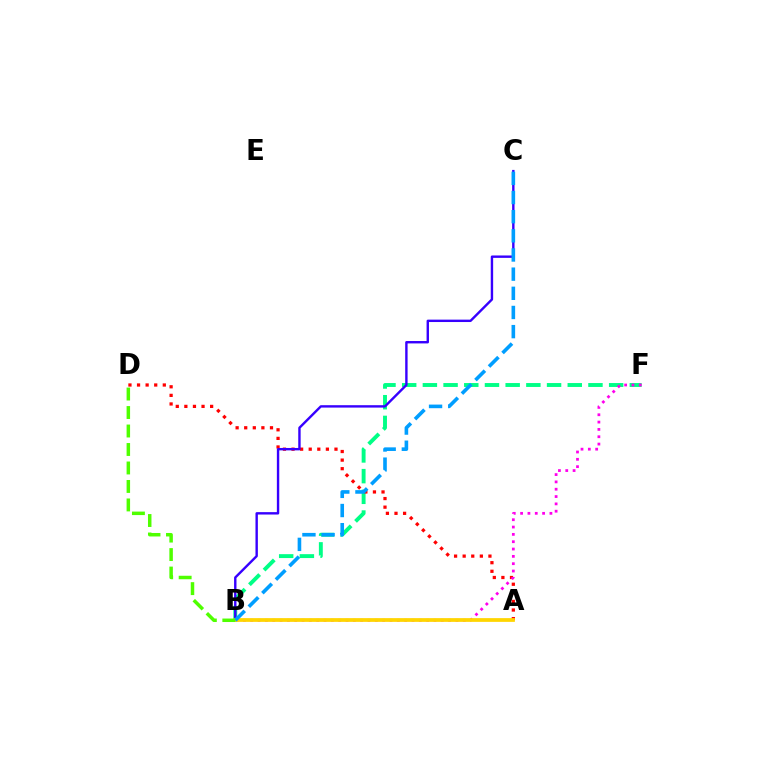{('B', 'F'): [{'color': '#00ff86', 'line_style': 'dashed', 'thickness': 2.81}, {'color': '#ff00ed', 'line_style': 'dotted', 'thickness': 1.99}], ('A', 'D'): [{'color': '#ff0000', 'line_style': 'dotted', 'thickness': 2.33}], ('B', 'C'): [{'color': '#3700ff', 'line_style': 'solid', 'thickness': 1.73}, {'color': '#009eff', 'line_style': 'dashed', 'thickness': 2.6}], ('A', 'B'): [{'color': '#ffd500', 'line_style': 'solid', 'thickness': 2.7}], ('B', 'D'): [{'color': '#4fff00', 'line_style': 'dashed', 'thickness': 2.51}]}